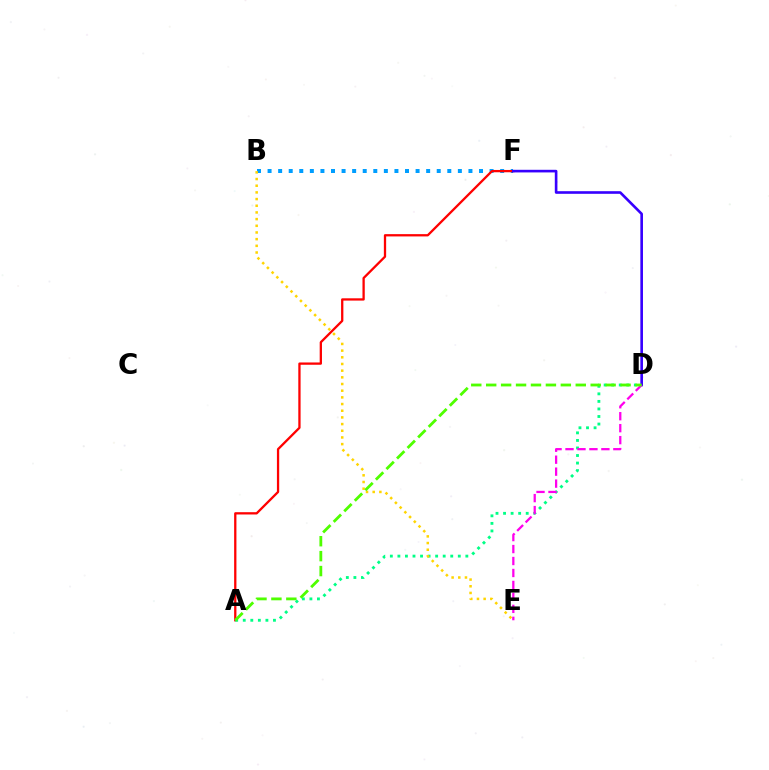{('B', 'F'): [{'color': '#009eff', 'line_style': 'dotted', 'thickness': 2.87}], ('A', 'F'): [{'color': '#ff0000', 'line_style': 'solid', 'thickness': 1.65}], ('A', 'D'): [{'color': '#00ff86', 'line_style': 'dotted', 'thickness': 2.05}, {'color': '#4fff00', 'line_style': 'dashed', 'thickness': 2.03}], ('D', 'F'): [{'color': '#3700ff', 'line_style': 'solid', 'thickness': 1.89}], ('B', 'E'): [{'color': '#ffd500', 'line_style': 'dotted', 'thickness': 1.81}], ('D', 'E'): [{'color': '#ff00ed', 'line_style': 'dashed', 'thickness': 1.62}]}